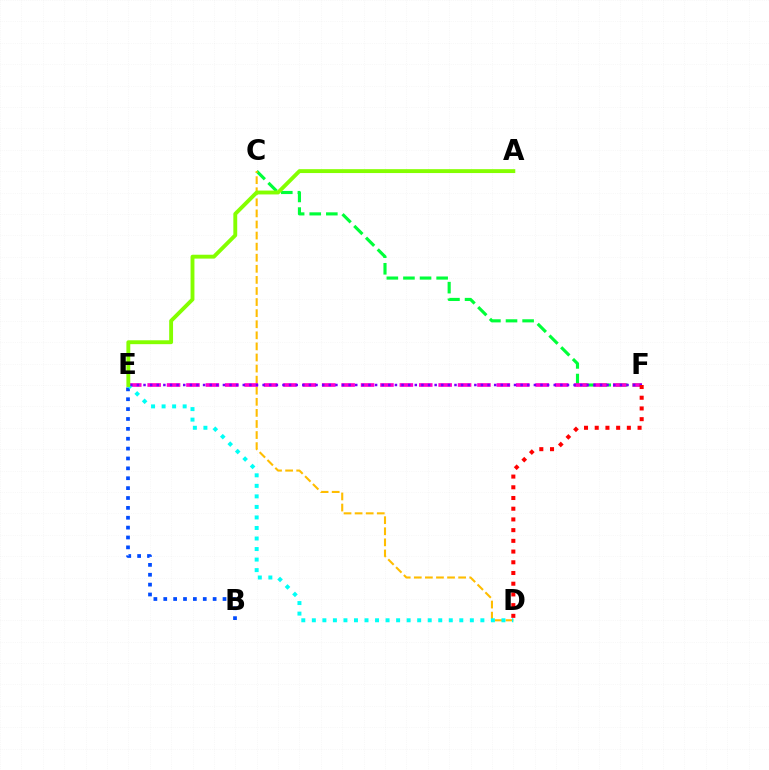{('C', 'F'): [{'color': '#00ff39', 'line_style': 'dashed', 'thickness': 2.26}], ('C', 'D'): [{'color': '#ffbd00', 'line_style': 'dashed', 'thickness': 1.51}], ('E', 'F'): [{'color': '#ff00cf', 'line_style': 'dashed', 'thickness': 2.64}, {'color': '#7200ff', 'line_style': 'dotted', 'thickness': 1.8}], ('B', 'E'): [{'color': '#004bff', 'line_style': 'dotted', 'thickness': 2.68}], ('D', 'E'): [{'color': '#00fff6', 'line_style': 'dotted', 'thickness': 2.86}], ('D', 'F'): [{'color': '#ff0000', 'line_style': 'dotted', 'thickness': 2.91}], ('A', 'E'): [{'color': '#84ff00', 'line_style': 'solid', 'thickness': 2.79}]}